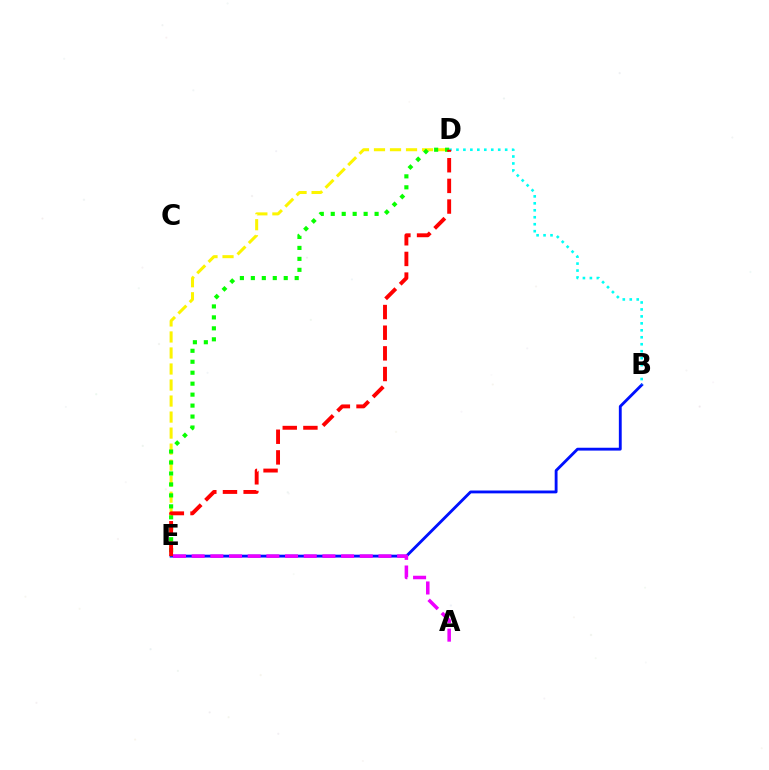{('B', 'E'): [{'color': '#0010ff', 'line_style': 'solid', 'thickness': 2.05}], ('A', 'E'): [{'color': '#ee00ff', 'line_style': 'dashed', 'thickness': 2.54}], ('B', 'D'): [{'color': '#00fff6', 'line_style': 'dotted', 'thickness': 1.89}], ('D', 'E'): [{'color': '#fcf500', 'line_style': 'dashed', 'thickness': 2.18}, {'color': '#08ff00', 'line_style': 'dotted', 'thickness': 2.98}, {'color': '#ff0000', 'line_style': 'dashed', 'thickness': 2.81}]}